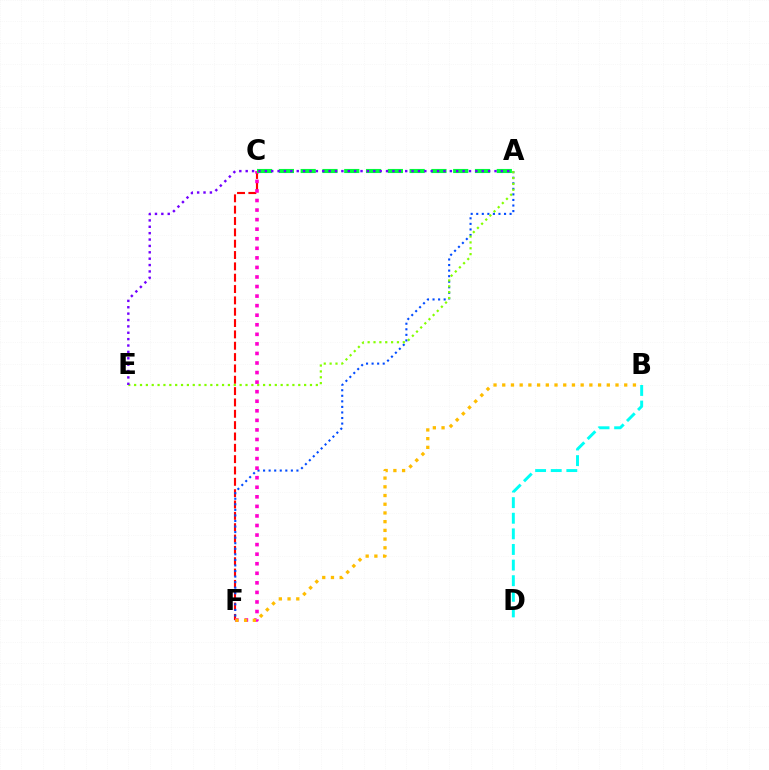{('C', 'F'): [{'color': '#ff0000', 'line_style': 'dashed', 'thickness': 1.54}, {'color': '#ff00cf', 'line_style': 'dotted', 'thickness': 2.6}], ('A', 'F'): [{'color': '#004bff', 'line_style': 'dotted', 'thickness': 1.51}], ('A', 'E'): [{'color': '#84ff00', 'line_style': 'dotted', 'thickness': 1.59}, {'color': '#7200ff', 'line_style': 'dotted', 'thickness': 1.73}], ('A', 'C'): [{'color': '#00ff39', 'line_style': 'dashed', 'thickness': 2.96}], ('B', 'F'): [{'color': '#ffbd00', 'line_style': 'dotted', 'thickness': 2.37}], ('B', 'D'): [{'color': '#00fff6', 'line_style': 'dashed', 'thickness': 2.12}]}